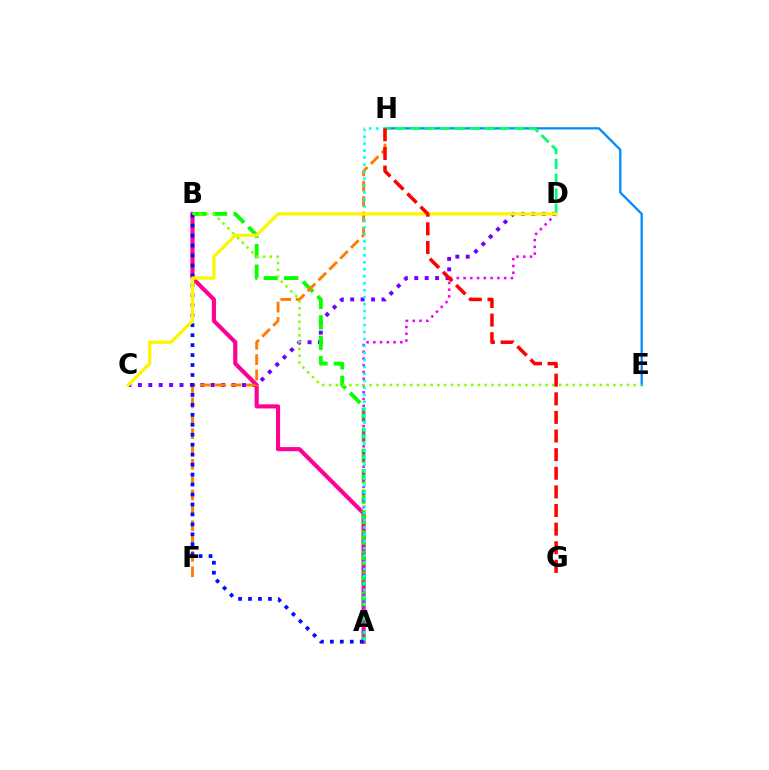{('A', 'B'): [{'color': '#ff0094', 'line_style': 'solid', 'thickness': 2.97}, {'color': '#08ff00', 'line_style': 'dashed', 'thickness': 2.78}, {'color': '#0010ff', 'line_style': 'dotted', 'thickness': 2.71}], ('C', 'D'): [{'color': '#7200ff', 'line_style': 'dotted', 'thickness': 2.83}, {'color': '#fcf500', 'line_style': 'solid', 'thickness': 2.36}], ('E', 'H'): [{'color': '#008cff', 'line_style': 'solid', 'thickness': 1.64}], ('D', 'H'): [{'color': '#00ff74', 'line_style': 'dashed', 'thickness': 2.03}], ('A', 'D'): [{'color': '#ee00ff', 'line_style': 'dotted', 'thickness': 1.84}], ('F', 'H'): [{'color': '#ff7c00', 'line_style': 'dashed', 'thickness': 2.09}], ('A', 'H'): [{'color': '#00fff6', 'line_style': 'dotted', 'thickness': 1.9}], ('B', 'E'): [{'color': '#84ff00', 'line_style': 'dotted', 'thickness': 1.84}], ('G', 'H'): [{'color': '#ff0000', 'line_style': 'dashed', 'thickness': 2.53}]}